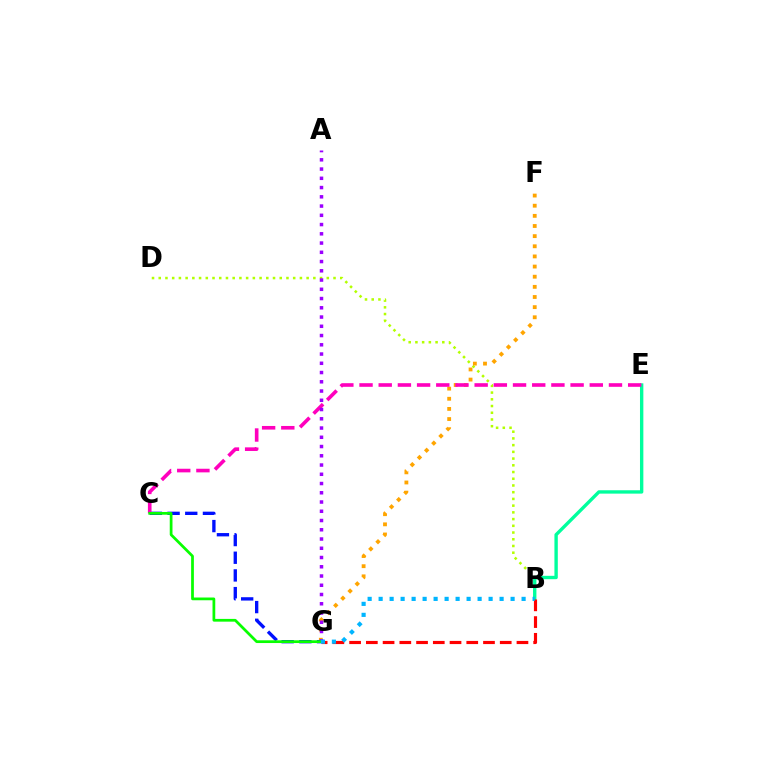{('B', 'D'): [{'color': '#b3ff00', 'line_style': 'dotted', 'thickness': 1.83}], ('F', 'G'): [{'color': '#ffa500', 'line_style': 'dotted', 'thickness': 2.76}], ('B', 'E'): [{'color': '#00ff9d', 'line_style': 'solid', 'thickness': 2.43}], ('C', 'G'): [{'color': '#0010ff', 'line_style': 'dashed', 'thickness': 2.4}, {'color': '#08ff00', 'line_style': 'solid', 'thickness': 1.98}], ('B', 'G'): [{'color': '#ff0000', 'line_style': 'dashed', 'thickness': 2.27}, {'color': '#00b5ff', 'line_style': 'dotted', 'thickness': 2.99}], ('C', 'E'): [{'color': '#ff00bd', 'line_style': 'dashed', 'thickness': 2.61}], ('A', 'G'): [{'color': '#9b00ff', 'line_style': 'dotted', 'thickness': 2.51}]}